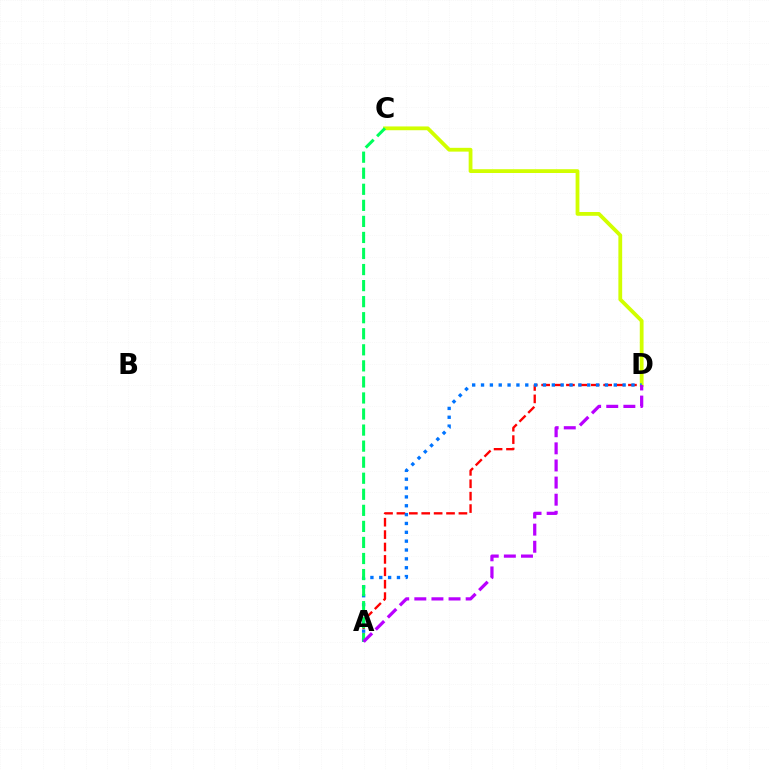{('A', 'D'): [{'color': '#ff0000', 'line_style': 'dashed', 'thickness': 1.68}, {'color': '#0074ff', 'line_style': 'dotted', 'thickness': 2.4}, {'color': '#b900ff', 'line_style': 'dashed', 'thickness': 2.32}], ('C', 'D'): [{'color': '#d1ff00', 'line_style': 'solid', 'thickness': 2.73}], ('A', 'C'): [{'color': '#00ff5c', 'line_style': 'dashed', 'thickness': 2.18}]}